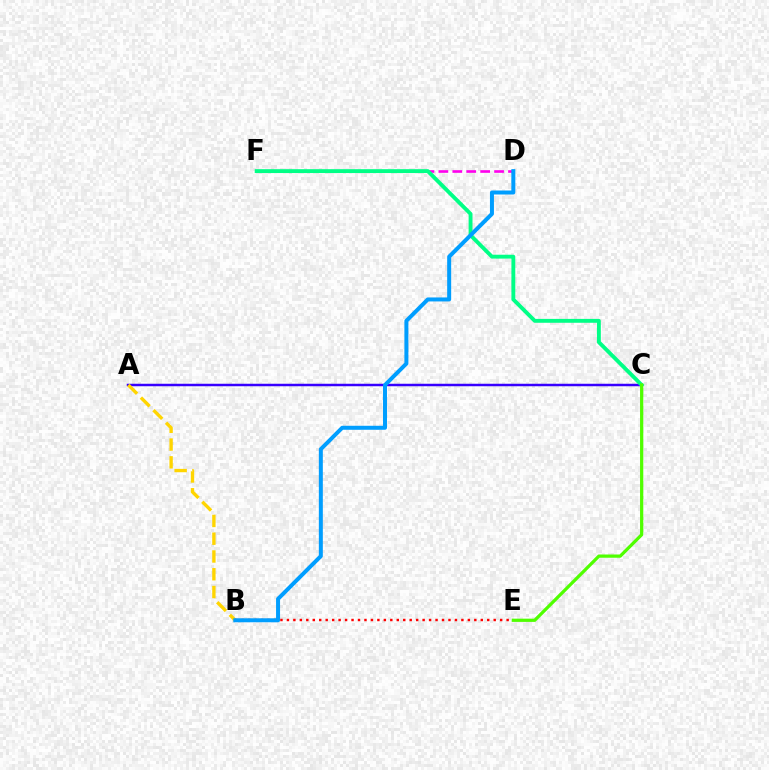{('D', 'F'): [{'color': '#ff00ed', 'line_style': 'dashed', 'thickness': 1.89}], ('A', 'C'): [{'color': '#3700ff', 'line_style': 'solid', 'thickness': 1.79}], ('C', 'F'): [{'color': '#00ff86', 'line_style': 'solid', 'thickness': 2.79}], ('A', 'B'): [{'color': '#ffd500', 'line_style': 'dashed', 'thickness': 2.41}], ('B', 'E'): [{'color': '#ff0000', 'line_style': 'dotted', 'thickness': 1.76}], ('B', 'D'): [{'color': '#009eff', 'line_style': 'solid', 'thickness': 2.88}], ('C', 'E'): [{'color': '#4fff00', 'line_style': 'solid', 'thickness': 2.33}]}